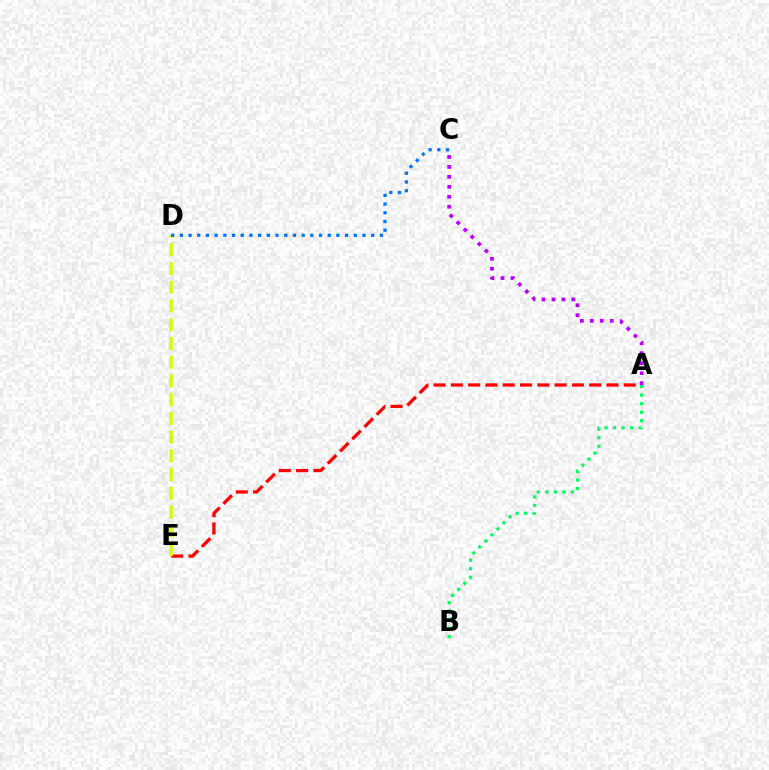{('A', 'E'): [{'color': '#ff0000', 'line_style': 'dashed', 'thickness': 2.35}], ('D', 'E'): [{'color': '#d1ff00', 'line_style': 'dashed', 'thickness': 2.54}], ('A', 'B'): [{'color': '#00ff5c', 'line_style': 'dotted', 'thickness': 2.32}], ('C', 'D'): [{'color': '#0074ff', 'line_style': 'dotted', 'thickness': 2.36}], ('A', 'C'): [{'color': '#b900ff', 'line_style': 'dotted', 'thickness': 2.71}]}